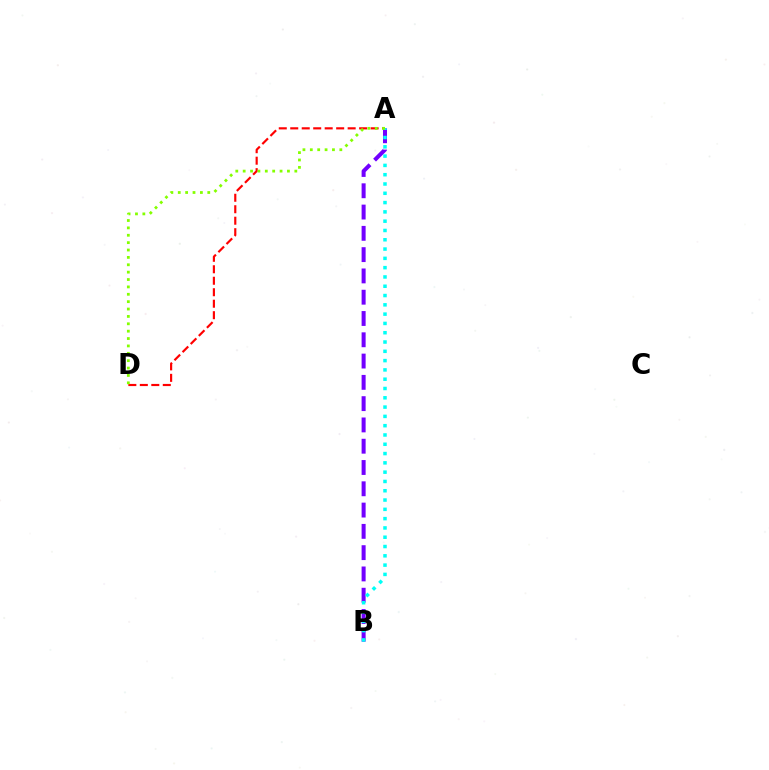{('A', 'B'): [{'color': '#7200ff', 'line_style': 'dashed', 'thickness': 2.89}, {'color': '#00fff6', 'line_style': 'dotted', 'thickness': 2.53}], ('A', 'D'): [{'color': '#ff0000', 'line_style': 'dashed', 'thickness': 1.56}, {'color': '#84ff00', 'line_style': 'dotted', 'thickness': 2.0}]}